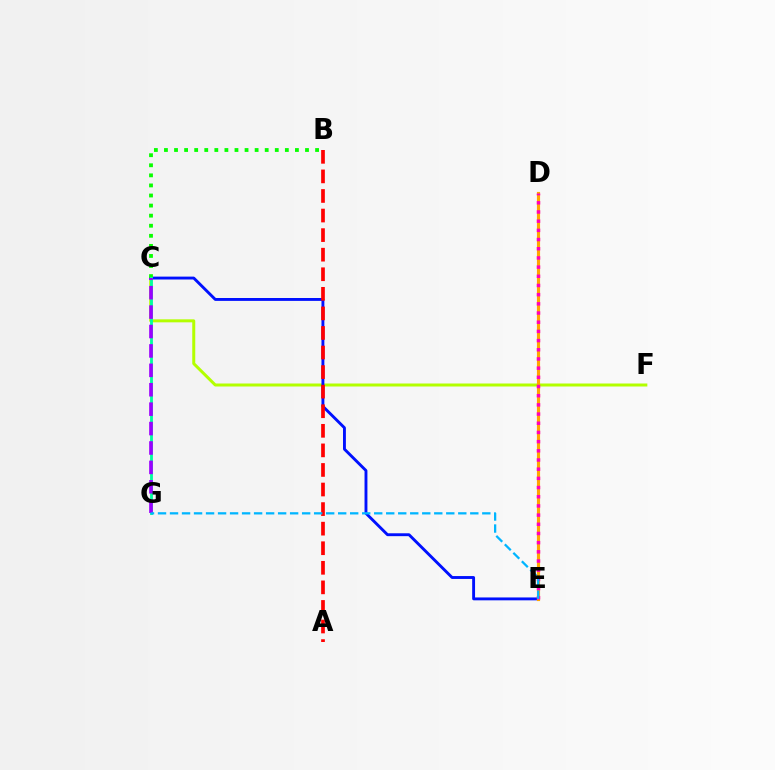{('C', 'F'): [{'color': '#b3ff00', 'line_style': 'solid', 'thickness': 2.16}], ('C', 'E'): [{'color': '#0010ff', 'line_style': 'solid', 'thickness': 2.07}], ('A', 'B'): [{'color': '#ff0000', 'line_style': 'dashed', 'thickness': 2.66}], ('B', 'C'): [{'color': '#08ff00', 'line_style': 'dotted', 'thickness': 2.74}], ('C', 'G'): [{'color': '#00ff9d', 'line_style': 'solid', 'thickness': 2.04}, {'color': '#9b00ff', 'line_style': 'dashed', 'thickness': 2.64}], ('D', 'E'): [{'color': '#ffa500', 'line_style': 'solid', 'thickness': 2.26}, {'color': '#ff00bd', 'line_style': 'dotted', 'thickness': 2.5}], ('E', 'G'): [{'color': '#00b5ff', 'line_style': 'dashed', 'thickness': 1.63}]}